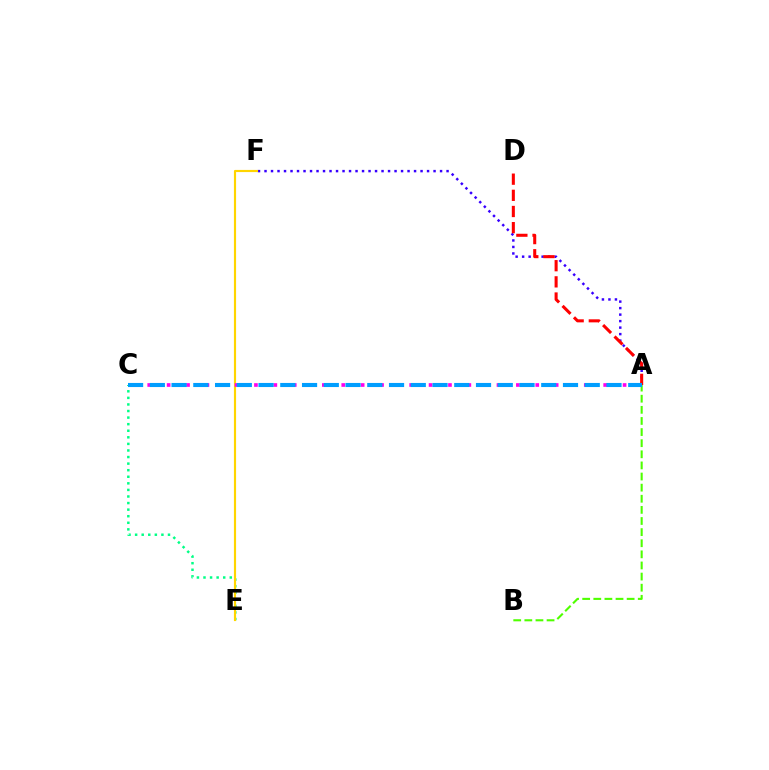{('C', 'E'): [{'color': '#00ff86', 'line_style': 'dotted', 'thickness': 1.79}], ('A', 'B'): [{'color': '#4fff00', 'line_style': 'dashed', 'thickness': 1.51}], ('A', 'F'): [{'color': '#3700ff', 'line_style': 'dotted', 'thickness': 1.77}], ('E', 'F'): [{'color': '#ffd500', 'line_style': 'solid', 'thickness': 1.55}], ('A', 'D'): [{'color': '#ff0000', 'line_style': 'dashed', 'thickness': 2.2}], ('A', 'C'): [{'color': '#ff00ed', 'line_style': 'dotted', 'thickness': 2.64}, {'color': '#009eff', 'line_style': 'dashed', 'thickness': 2.95}]}